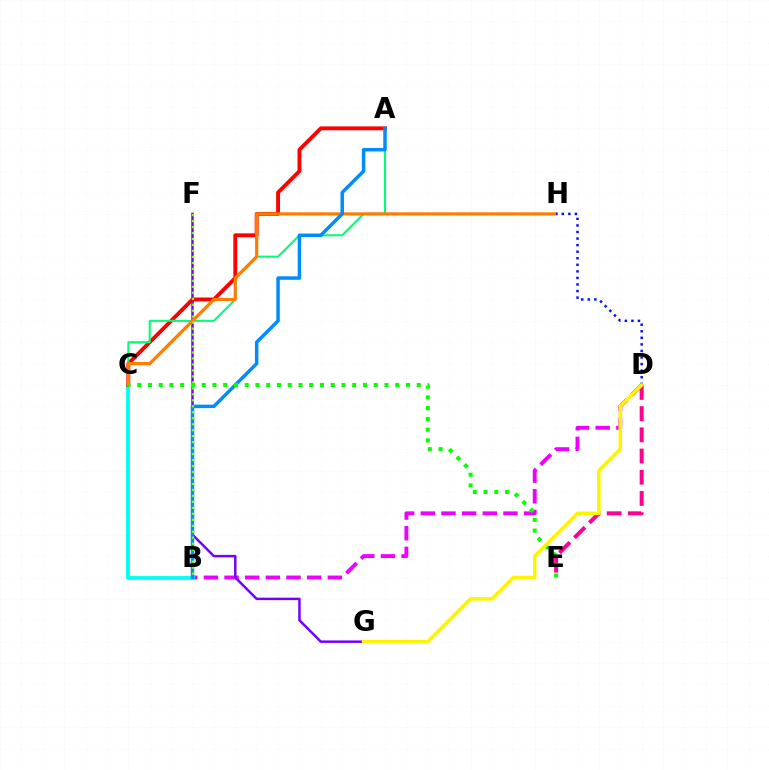{('D', 'E'): [{'color': '#ff0094', 'line_style': 'dashed', 'thickness': 2.88}], ('B', 'D'): [{'color': '#ee00ff', 'line_style': 'dashed', 'thickness': 2.81}], ('B', 'C'): [{'color': '#00fff6', 'line_style': 'solid', 'thickness': 2.74}], ('F', 'G'): [{'color': '#7200ff', 'line_style': 'solid', 'thickness': 1.78}], ('A', 'C'): [{'color': '#ff0000', 'line_style': 'solid', 'thickness': 2.79}, {'color': '#00ff74', 'line_style': 'solid', 'thickness': 1.5}], ('C', 'H'): [{'color': '#ff7c00', 'line_style': 'solid', 'thickness': 2.28}], ('D', 'H'): [{'color': '#0010ff', 'line_style': 'dotted', 'thickness': 1.78}], ('A', 'B'): [{'color': '#008cff', 'line_style': 'solid', 'thickness': 2.5}], ('B', 'F'): [{'color': '#84ff00', 'line_style': 'dotted', 'thickness': 1.62}], ('C', 'E'): [{'color': '#08ff00', 'line_style': 'dotted', 'thickness': 2.92}], ('D', 'G'): [{'color': '#fcf500', 'line_style': 'solid', 'thickness': 2.51}]}